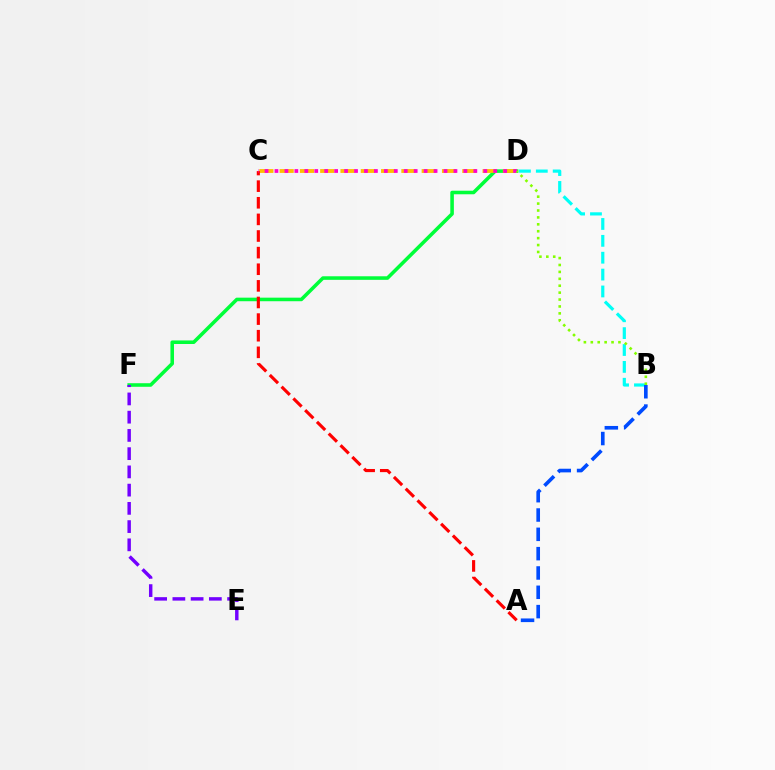{('D', 'F'): [{'color': '#00ff39', 'line_style': 'solid', 'thickness': 2.57}], ('B', 'D'): [{'color': '#00fff6', 'line_style': 'dashed', 'thickness': 2.29}, {'color': '#84ff00', 'line_style': 'dotted', 'thickness': 1.88}], ('C', 'D'): [{'color': '#ffbd00', 'line_style': 'dashed', 'thickness': 2.76}, {'color': '#ff00cf', 'line_style': 'dotted', 'thickness': 2.7}], ('E', 'F'): [{'color': '#7200ff', 'line_style': 'dashed', 'thickness': 2.48}], ('A', 'C'): [{'color': '#ff0000', 'line_style': 'dashed', 'thickness': 2.26}], ('A', 'B'): [{'color': '#004bff', 'line_style': 'dashed', 'thickness': 2.62}]}